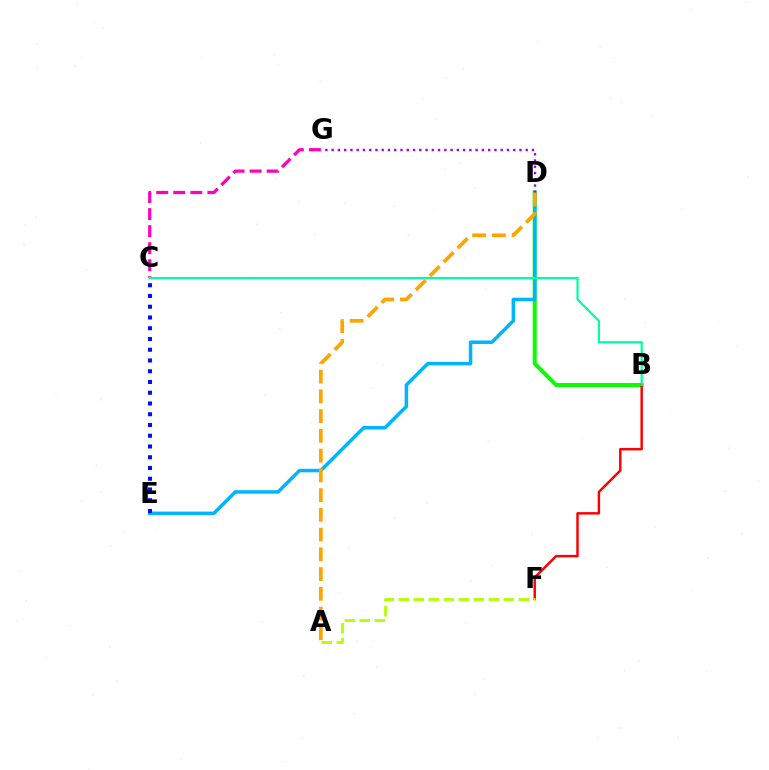{('B', 'D'): [{'color': '#08ff00', 'line_style': 'solid', 'thickness': 2.88}], ('D', 'E'): [{'color': '#00b5ff', 'line_style': 'solid', 'thickness': 2.51}], ('D', 'G'): [{'color': '#9b00ff', 'line_style': 'dotted', 'thickness': 1.7}], ('B', 'F'): [{'color': '#ff0000', 'line_style': 'solid', 'thickness': 1.77}], ('C', 'G'): [{'color': '#ff00bd', 'line_style': 'dashed', 'thickness': 2.31}], ('A', 'D'): [{'color': '#ffa500', 'line_style': 'dashed', 'thickness': 2.68}], ('B', 'C'): [{'color': '#00ff9d', 'line_style': 'solid', 'thickness': 1.59}], ('C', 'E'): [{'color': '#0010ff', 'line_style': 'dotted', 'thickness': 2.92}], ('A', 'F'): [{'color': '#b3ff00', 'line_style': 'dashed', 'thickness': 2.04}]}